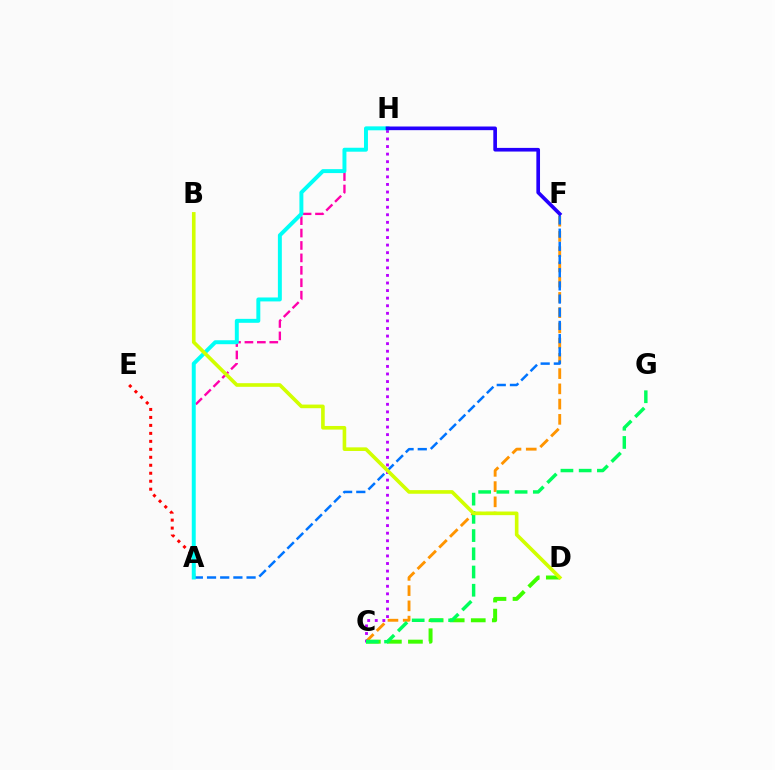{('C', 'F'): [{'color': '#ff9400', 'line_style': 'dashed', 'thickness': 2.07}], ('C', 'D'): [{'color': '#3dff00', 'line_style': 'dashed', 'thickness': 2.86}], ('C', 'H'): [{'color': '#b900ff', 'line_style': 'dotted', 'thickness': 2.06}], ('C', 'G'): [{'color': '#00ff5c', 'line_style': 'dashed', 'thickness': 2.48}], ('A', 'H'): [{'color': '#ff00ac', 'line_style': 'dashed', 'thickness': 1.69}, {'color': '#00fff6', 'line_style': 'solid', 'thickness': 2.84}], ('A', 'E'): [{'color': '#ff0000', 'line_style': 'dotted', 'thickness': 2.17}], ('A', 'F'): [{'color': '#0074ff', 'line_style': 'dashed', 'thickness': 1.79}], ('F', 'H'): [{'color': '#2500ff', 'line_style': 'solid', 'thickness': 2.63}], ('B', 'D'): [{'color': '#d1ff00', 'line_style': 'solid', 'thickness': 2.61}]}